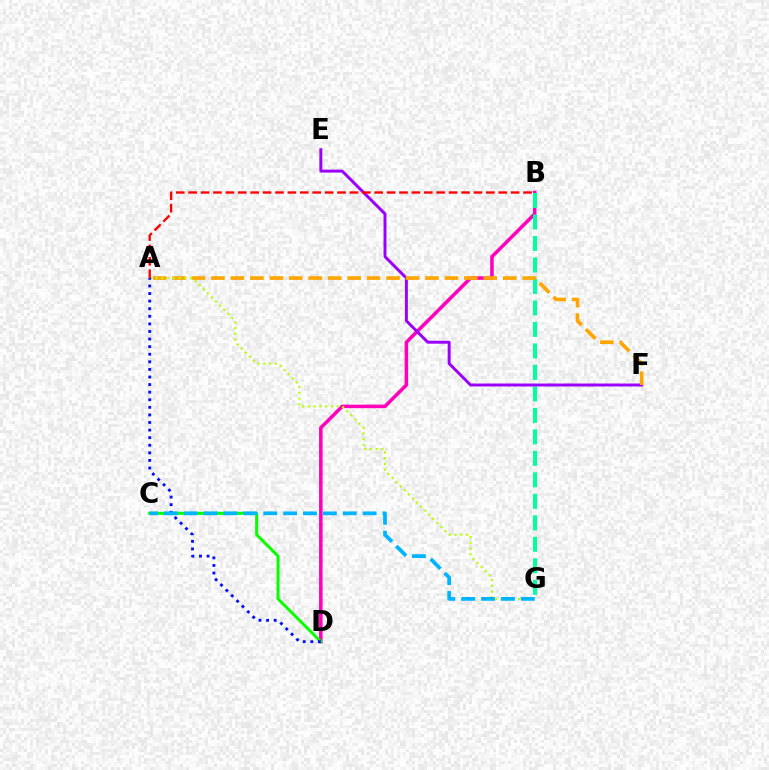{('B', 'D'): [{'color': '#ff00bd', 'line_style': 'solid', 'thickness': 2.54}], ('B', 'G'): [{'color': '#00ff9d', 'line_style': 'dashed', 'thickness': 2.92}], ('E', 'F'): [{'color': '#9b00ff', 'line_style': 'solid', 'thickness': 2.13}], ('A', 'F'): [{'color': '#ffa500', 'line_style': 'dashed', 'thickness': 2.64}], ('A', 'G'): [{'color': '#b3ff00', 'line_style': 'dotted', 'thickness': 1.57}], ('C', 'D'): [{'color': '#08ff00', 'line_style': 'solid', 'thickness': 2.17}], ('A', 'D'): [{'color': '#0010ff', 'line_style': 'dotted', 'thickness': 2.06}], ('A', 'B'): [{'color': '#ff0000', 'line_style': 'dashed', 'thickness': 1.68}], ('C', 'G'): [{'color': '#00b5ff', 'line_style': 'dashed', 'thickness': 2.7}]}